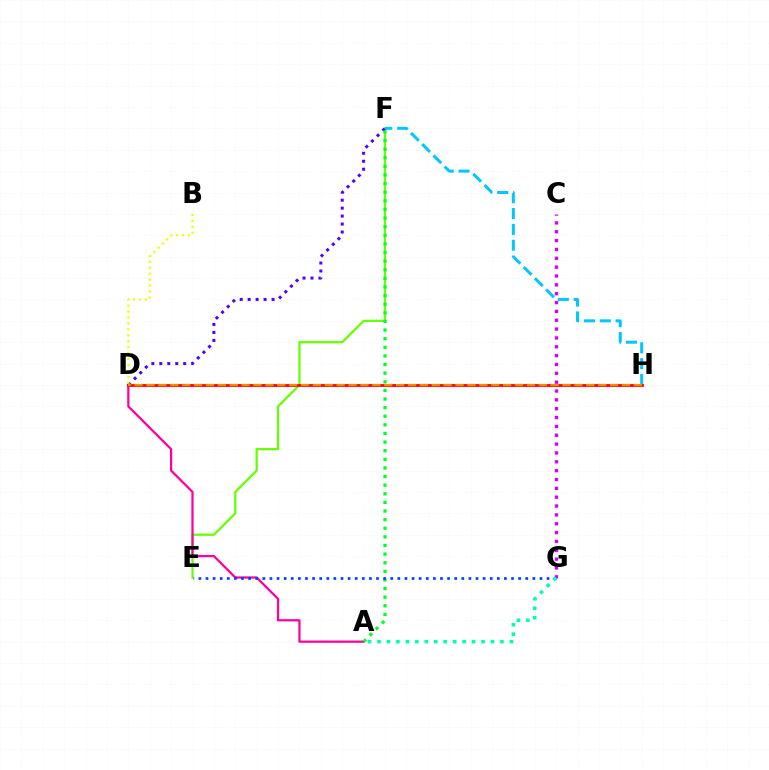{('E', 'F'): [{'color': '#66ff00', 'line_style': 'solid', 'thickness': 1.61}], ('A', 'D'): [{'color': '#ff00a0', 'line_style': 'solid', 'thickness': 1.62}], ('F', 'H'): [{'color': '#00c7ff', 'line_style': 'dashed', 'thickness': 2.15}], ('D', 'F'): [{'color': '#4f00ff', 'line_style': 'dotted', 'thickness': 2.16}], ('A', 'F'): [{'color': '#00ff27', 'line_style': 'dotted', 'thickness': 2.34}], ('D', 'H'): [{'color': '#ff0000', 'line_style': 'solid', 'thickness': 2.01}, {'color': '#ff8800', 'line_style': 'dashed', 'thickness': 1.61}], ('B', 'D'): [{'color': '#eeff00', 'line_style': 'dotted', 'thickness': 1.61}], ('C', 'G'): [{'color': '#d600ff', 'line_style': 'dotted', 'thickness': 2.4}], ('E', 'G'): [{'color': '#003fff', 'line_style': 'dotted', 'thickness': 1.93}], ('A', 'G'): [{'color': '#00ffaf', 'line_style': 'dotted', 'thickness': 2.57}]}